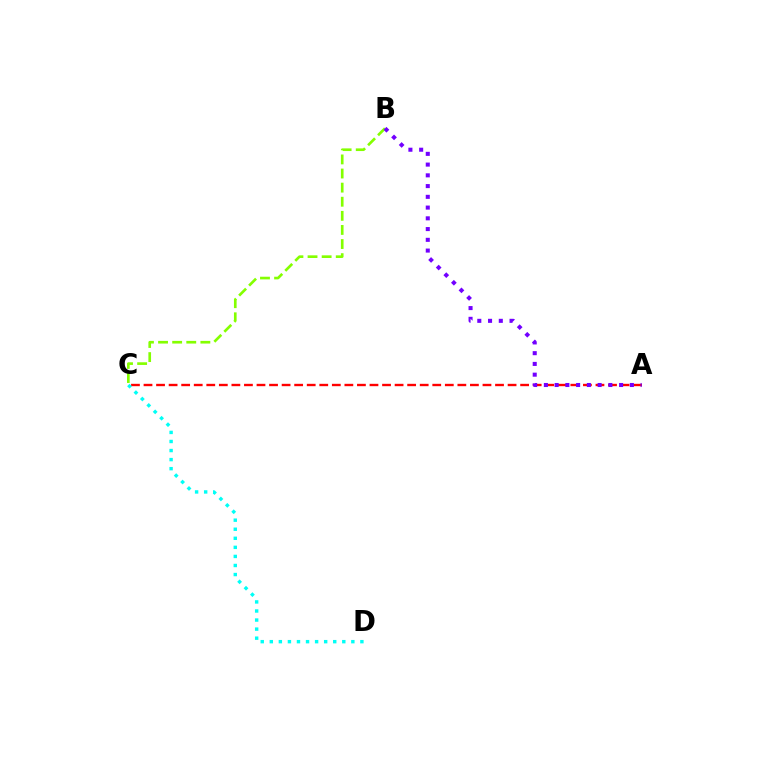{('B', 'C'): [{'color': '#84ff00', 'line_style': 'dashed', 'thickness': 1.92}], ('A', 'C'): [{'color': '#ff0000', 'line_style': 'dashed', 'thickness': 1.71}], ('C', 'D'): [{'color': '#00fff6', 'line_style': 'dotted', 'thickness': 2.46}], ('A', 'B'): [{'color': '#7200ff', 'line_style': 'dotted', 'thickness': 2.92}]}